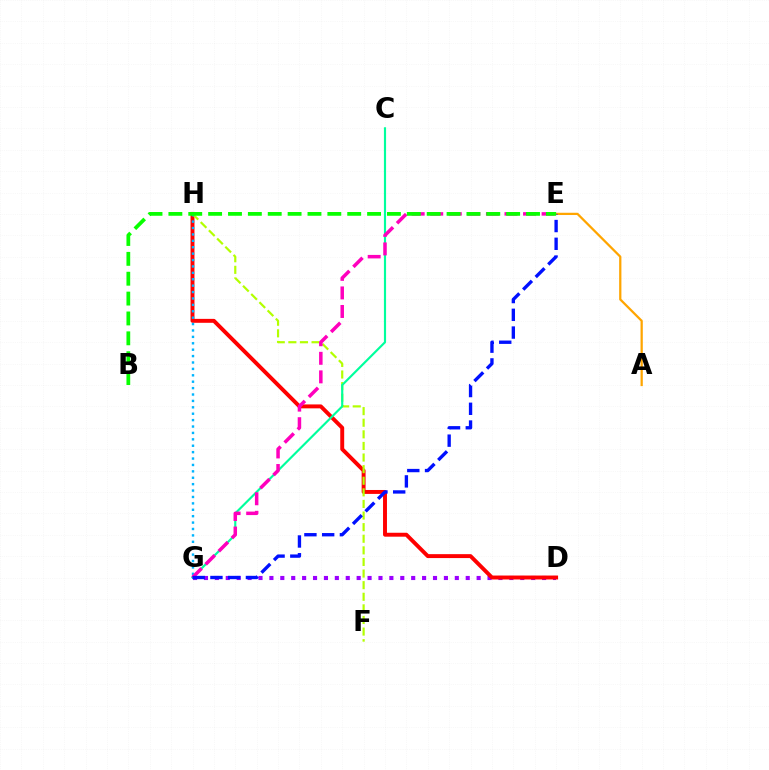{('D', 'G'): [{'color': '#9b00ff', 'line_style': 'dotted', 'thickness': 2.96}], ('D', 'H'): [{'color': '#ff0000', 'line_style': 'solid', 'thickness': 2.83}], ('F', 'H'): [{'color': '#b3ff00', 'line_style': 'dashed', 'thickness': 1.58}], ('G', 'H'): [{'color': '#00b5ff', 'line_style': 'dotted', 'thickness': 1.74}], ('A', 'E'): [{'color': '#ffa500', 'line_style': 'solid', 'thickness': 1.62}], ('C', 'G'): [{'color': '#00ff9d', 'line_style': 'solid', 'thickness': 1.55}], ('E', 'G'): [{'color': '#ff00bd', 'line_style': 'dashed', 'thickness': 2.52}, {'color': '#0010ff', 'line_style': 'dashed', 'thickness': 2.41}], ('B', 'E'): [{'color': '#08ff00', 'line_style': 'dashed', 'thickness': 2.7}]}